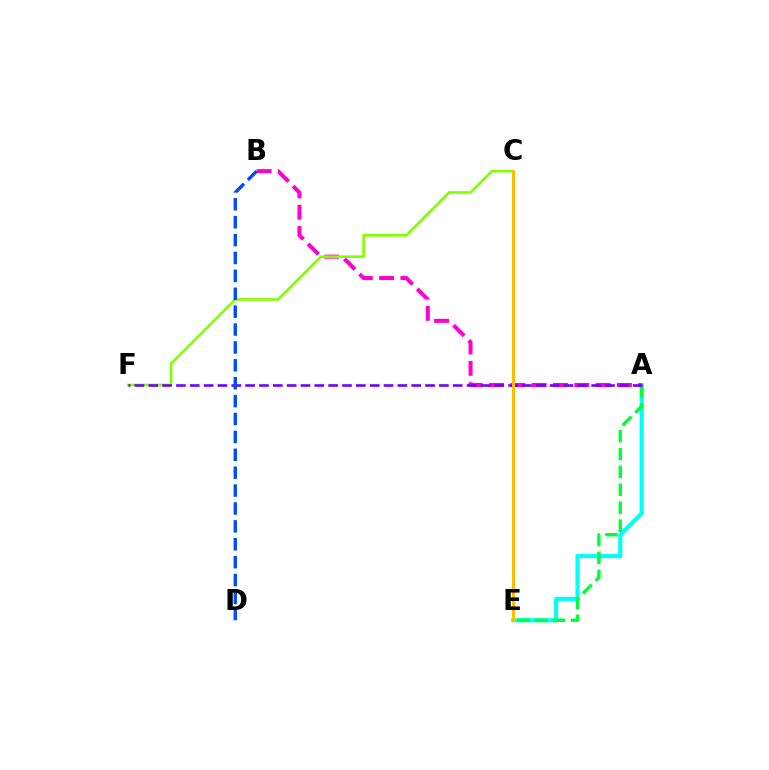{('A', 'E'): [{'color': '#00fff6', 'line_style': 'solid', 'thickness': 2.96}, {'color': '#00ff39', 'line_style': 'dashed', 'thickness': 2.43}], ('A', 'B'): [{'color': '#ff00cf', 'line_style': 'dashed', 'thickness': 2.9}], ('C', 'F'): [{'color': '#84ff00', 'line_style': 'solid', 'thickness': 1.92}], ('A', 'F'): [{'color': '#7200ff', 'line_style': 'dashed', 'thickness': 1.88}], ('C', 'E'): [{'color': '#ff0000', 'line_style': 'dotted', 'thickness': 2.11}, {'color': '#ffbd00', 'line_style': 'solid', 'thickness': 2.2}], ('B', 'D'): [{'color': '#004bff', 'line_style': 'dashed', 'thickness': 2.43}]}